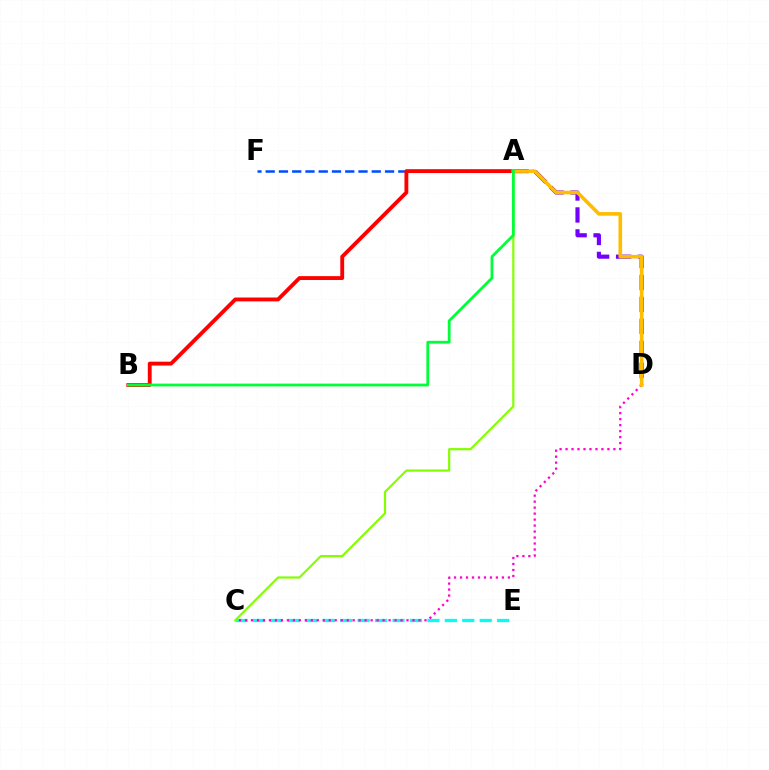{('C', 'E'): [{'color': '#00fff6', 'line_style': 'dashed', 'thickness': 2.37}], ('A', 'C'): [{'color': '#84ff00', 'line_style': 'solid', 'thickness': 1.58}], ('A', 'D'): [{'color': '#7200ff', 'line_style': 'dashed', 'thickness': 2.98}, {'color': '#ffbd00', 'line_style': 'solid', 'thickness': 2.62}], ('A', 'F'): [{'color': '#004bff', 'line_style': 'dashed', 'thickness': 1.8}], ('C', 'D'): [{'color': '#ff00cf', 'line_style': 'dotted', 'thickness': 1.63}], ('A', 'B'): [{'color': '#ff0000', 'line_style': 'solid', 'thickness': 2.78}, {'color': '#00ff39', 'line_style': 'solid', 'thickness': 2.0}]}